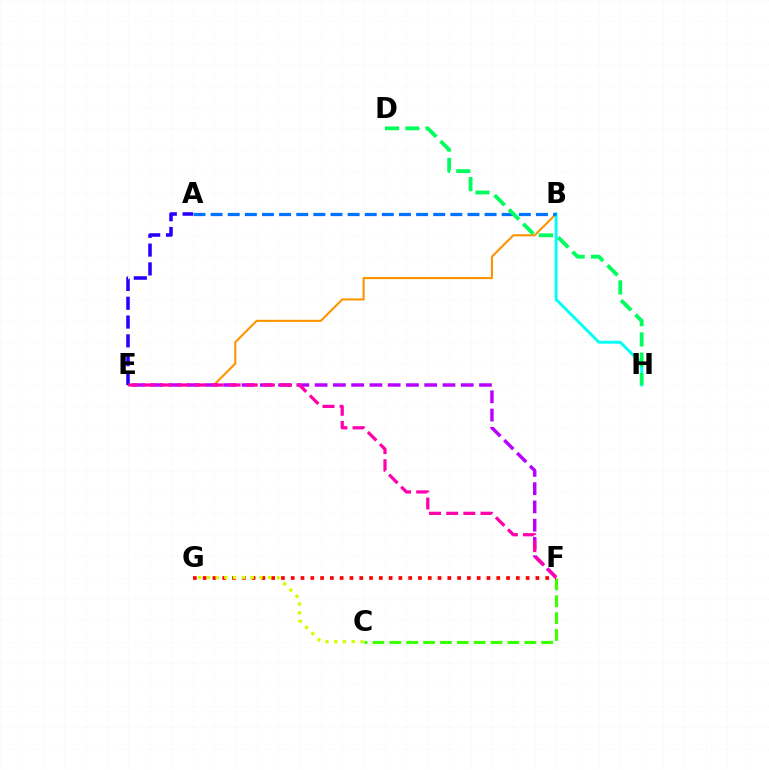{('B', 'E'): [{'color': '#ff9400', 'line_style': 'solid', 'thickness': 1.51}], ('C', 'F'): [{'color': '#3dff00', 'line_style': 'dashed', 'thickness': 2.29}], ('E', 'F'): [{'color': '#b900ff', 'line_style': 'dashed', 'thickness': 2.48}, {'color': '#ff00ac', 'line_style': 'dashed', 'thickness': 2.33}], ('F', 'G'): [{'color': '#ff0000', 'line_style': 'dotted', 'thickness': 2.66}], ('B', 'H'): [{'color': '#00fff6', 'line_style': 'solid', 'thickness': 2.09}], ('A', 'B'): [{'color': '#0074ff', 'line_style': 'dashed', 'thickness': 2.33}], ('A', 'E'): [{'color': '#2500ff', 'line_style': 'dashed', 'thickness': 2.55}], ('D', 'H'): [{'color': '#00ff5c', 'line_style': 'dashed', 'thickness': 2.76}], ('C', 'G'): [{'color': '#d1ff00', 'line_style': 'dotted', 'thickness': 2.38}]}